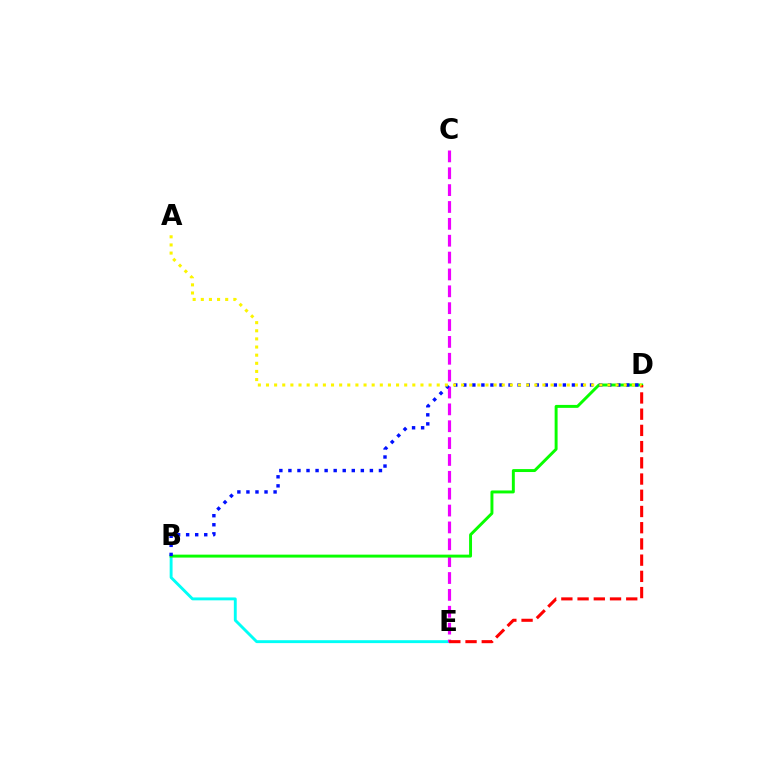{('B', 'E'): [{'color': '#00fff6', 'line_style': 'solid', 'thickness': 2.08}], ('C', 'E'): [{'color': '#ee00ff', 'line_style': 'dashed', 'thickness': 2.29}], ('B', 'D'): [{'color': '#08ff00', 'line_style': 'solid', 'thickness': 2.12}, {'color': '#0010ff', 'line_style': 'dotted', 'thickness': 2.46}], ('D', 'E'): [{'color': '#ff0000', 'line_style': 'dashed', 'thickness': 2.2}], ('A', 'D'): [{'color': '#fcf500', 'line_style': 'dotted', 'thickness': 2.21}]}